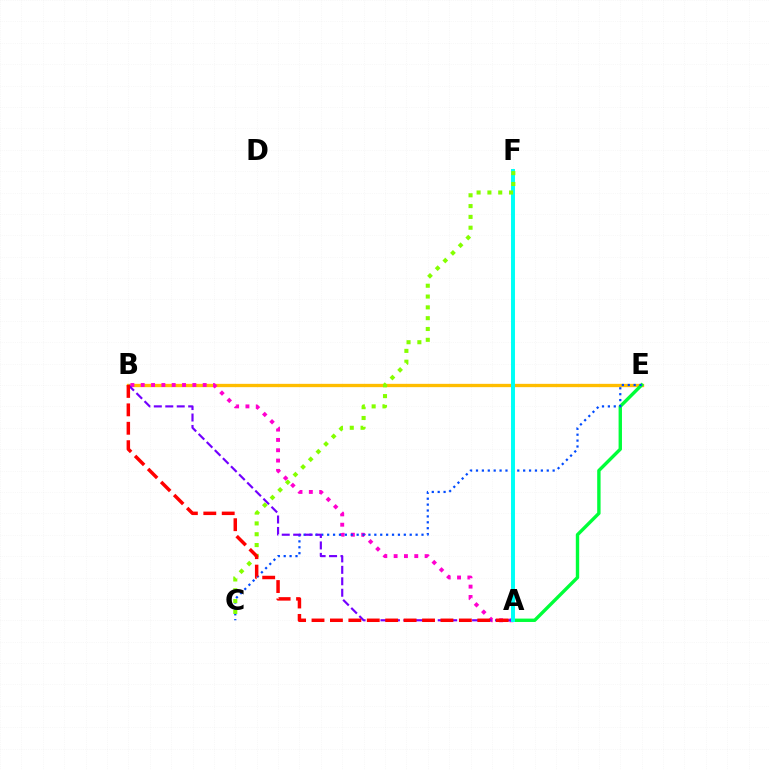{('B', 'E'): [{'color': '#ffbd00', 'line_style': 'solid', 'thickness': 2.39}], ('A', 'B'): [{'color': '#ff00cf', 'line_style': 'dotted', 'thickness': 2.81}, {'color': '#7200ff', 'line_style': 'dashed', 'thickness': 1.56}, {'color': '#ff0000', 'line_style': 'dashed', 'thickness': 2.5}], ('A', 'E'): [{'color': '#00ff39', 'line_style': 'solid', 'thickness': 2.44}], ('C', 'E'): [{'color': '#004bff', 'line_style': 'dotted', 'thickness': 1.6}], ('A', 'F'): [{'color': '#00fff6', 'line_style': 'solid', 'thickness': 2.85}], ('C', 'F'): [{'color': '#84ff00', 'line_style': 'dotted', 'thickness': 2.94}]}